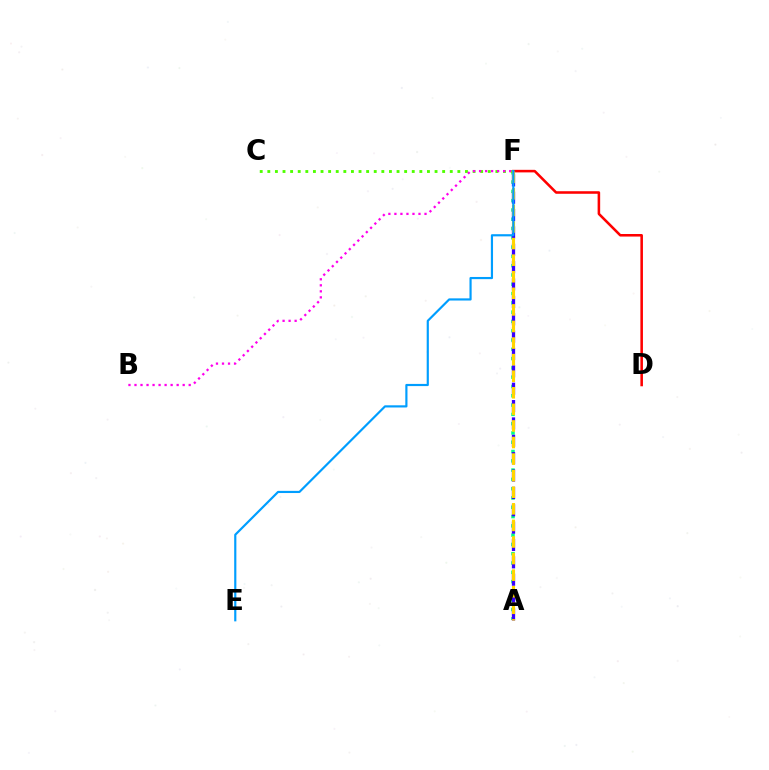{('A', 'F'): [{'color': '#00ff86', 'line_style': 'dotted', 'thickness': 2.52}, {'color': '#3700ff', 'line_style': 'dashed', 'thickness': 2.36}, {'color': '#ffd500', 'line_style': 'dashed', 'thickness': 2.25}], ('D', 'F'): [{'color': '#ff0000', 'line_style': 'solid', 'thickness': 1.84}], ('C', 'F'): [{'color': '#4fff00', 'line_style': 'dotted', 'thickness': 2.07}], ('E', 'F'): [{'color': '#009eff', 'line_style': 'solid', 'thickness': 1.57}], ('B', 'F'): [{'color': '#ff00ed', 'line_style': 'dotted', 'thickness': 1.64}]}